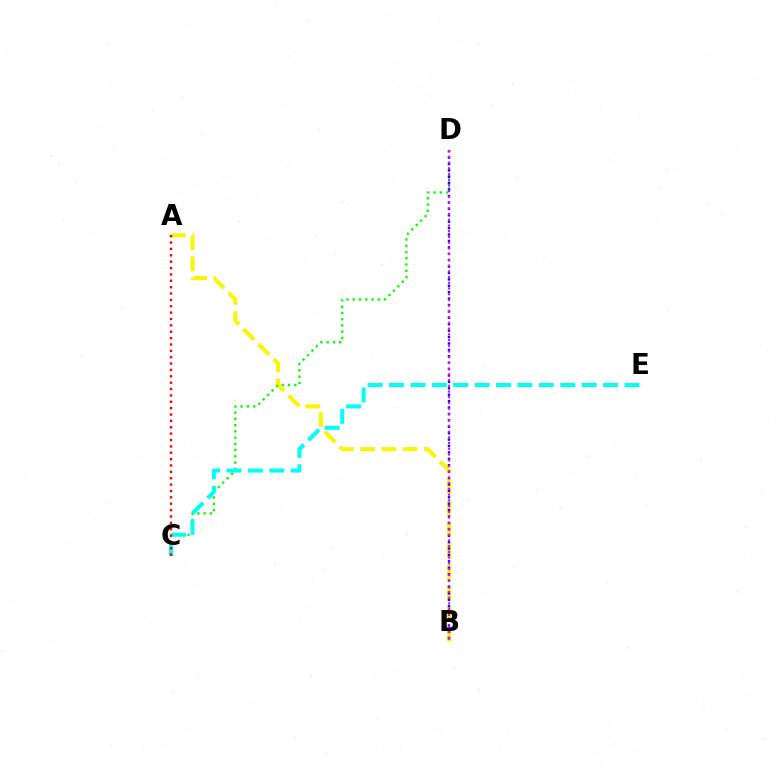{('A', 'B'): [{'color': '#fcf500', 'line_style': 'dashed', 'thickness': 2.89}], ('C', 'D'): [{'color': '#08ff00', 'line_style': 'dotted', 'thickness': 1.7}], ('C', 'E'): [{'color': '#00fff6', 'line_style': 'dashed', 'thickness': 2.91}], ('B', 'D'): [{'color': '#0010ff', 'line_style': 'dotted', 'thickness': 1.74}, {'color': '#ee00ff', 'line_style': 'dotted', 'thickness': 1.56}], ('A', 'C'): [{'color': '#ff0000', 'line_style': 'dotted', 'thickness': 1.73}]}